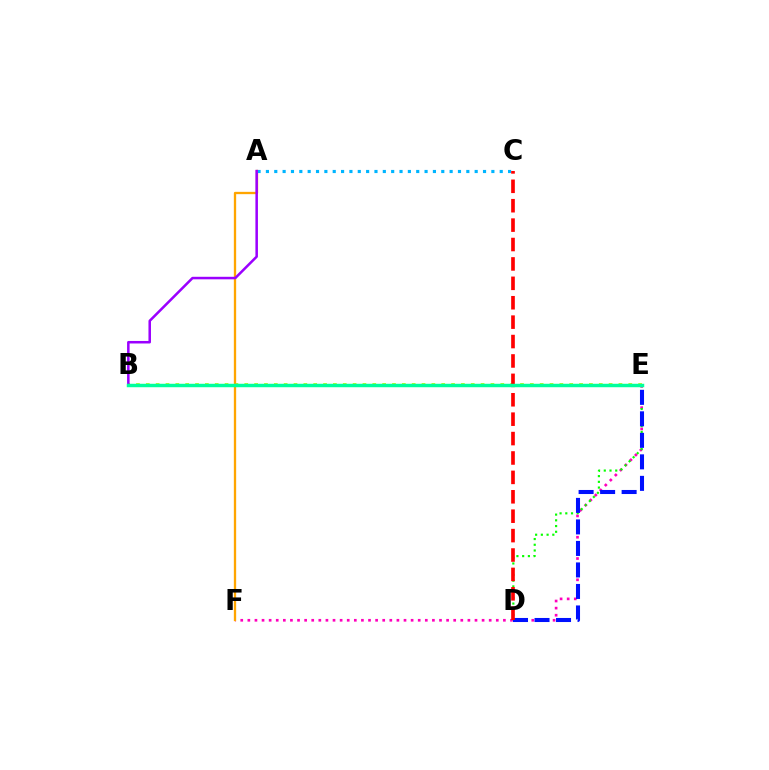{('E', 'F'): [{'color': '#ff00bd', 'line_style': 'dotted', 'thickness': 1.93}], ('B', 'E'): [{'color': '#b3ff00', 'line_style': 'dotted', 'thickness': 2.68}, {'color': '#00ff9d', 'line_style': 'solid', 'thickness': 2.49}], ('A', 'F'): [{'color': '#ffa500', 'line_style': 'solid', 'thickness': 1.66}], ('D', 'E'): [{'color': '#08ff00', 'line_style': 'dotted', 'thickness': 1.56}, {'color': '#0010ff', 'line_style': 'dashed', 'thickness': 2.92}], ('A', 'C'): [{'color': '#00b5ff', 'line_style': 'dotted', 'thickness': 2.27}], ('A', 'B'): [{'color': '#9b00ff', 'line_style': 'solid', 'thickness': 1.82}], ('C', 'D'): [{'color': '#ff0000', 'line_style': 'dashed', 'thickness': 2.64}]}